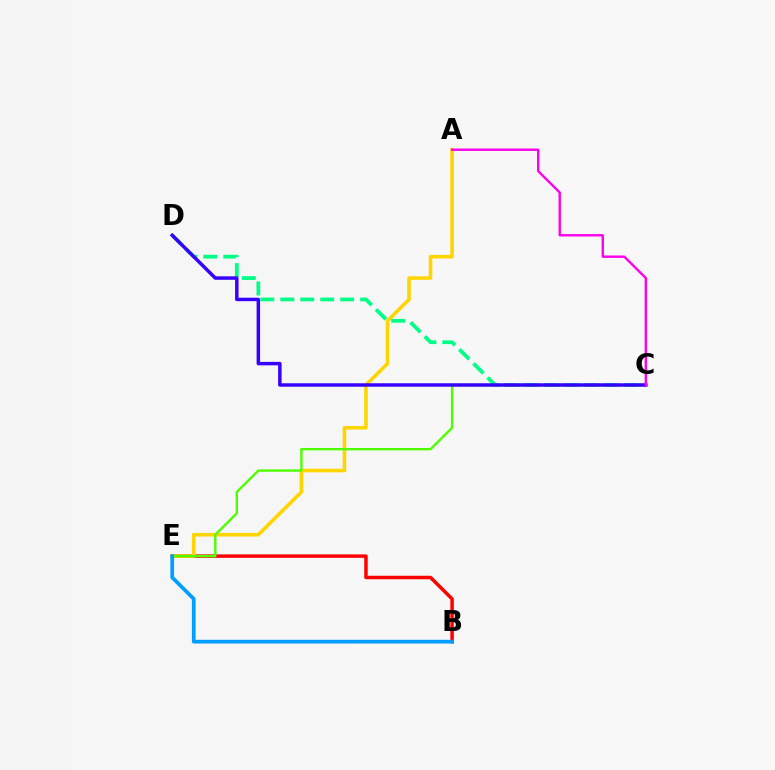{('B', 'E'): [{'color': '#ff0000', 'line_style': 'solid', 'thickness': 2.5}, {'color': '#009eff', 'line_style': 'solid', 'thickness': 2.68}], ('A', 'E'): [{'color': '#ffd500', 'line_style': 'solid', 'thickness': 2.58}], ('C', 'E'): [{'color': '#4fff00', 'line_style': 'solid', 'thickness': 1.73}], ('C', 'D'): [{'color': '#00ff86', 'line_style': 'dashed', 'thickness': 2.71}, {'color': '#3700ff', 'line_style': 'solid', 'thickness': 2.49}], ('A', 'C'): [{'color': '#ff00ed', 'line_style': 'solid', 'thickness': 1.73}]}